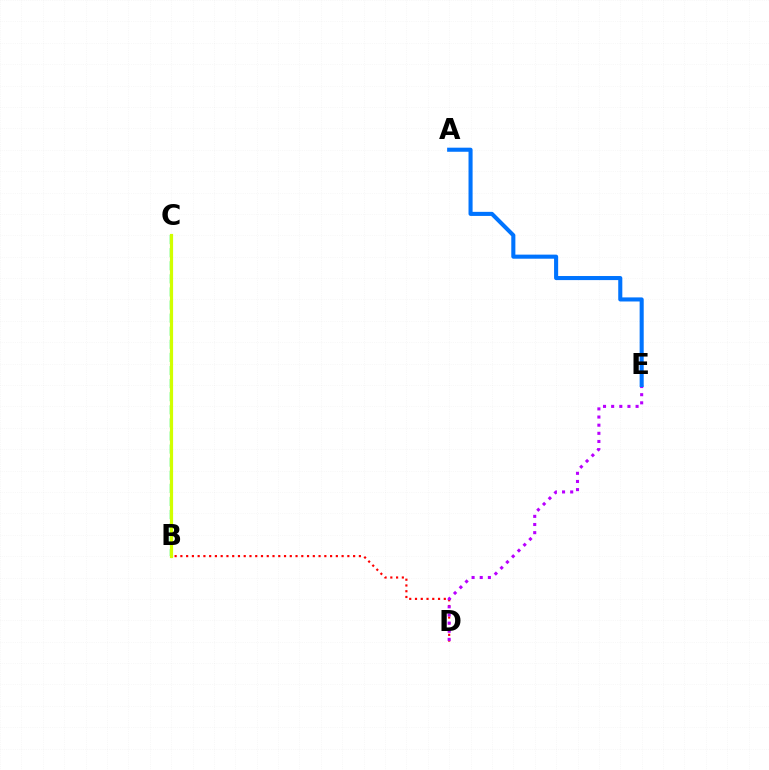{('B', 'D'): [{'color': '#ff0000', 'line_style': 'dotted', 'thickness': 1.56}], ('B', 'C'): [{'color': '#00ff5c', 'line_style': 'dashed', 'thickness': 1.78}, {'color': '#d1ff00', 'line_style': 'solid', 'thickness': 2.3}], ('D', 'E'): [{'color': '#b900ff', 'line_style': 'dotted', 'thickness': 2.21}], ('A', 'E'): [{'color': '#0074ff', 'line_style': 'solid', 'thickness': 2.94}]}